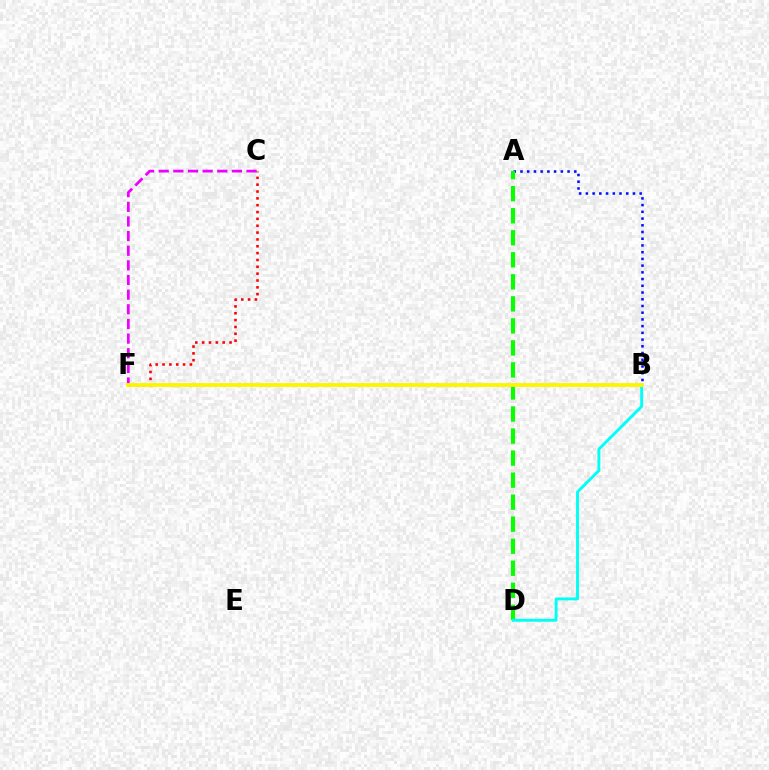{('A', 'B'): [{'color': '#0010ff', 'line_style': 'dotted', 'thickness': 1.83}], ('C', 'F'): [{'color': '#ee00ff', 'line_style': 'dashed', 'thickness': 1.99}, {'color': '#ff0000', 'line_style': 'dotted', 'thickness': 1.86}], ('A', 'D'): [{'color': '#08ff00', 'line_style': 'dashed', 'thickness': 2.99}], ('B', 'D'): [{'color': '#00fff6', 'line_style': 'solid', 'thickness': 2.08}], ('B', 'F'): [{'color': '#fcf500', 'line_style': 'solid', 'thickness': 2.76}]}